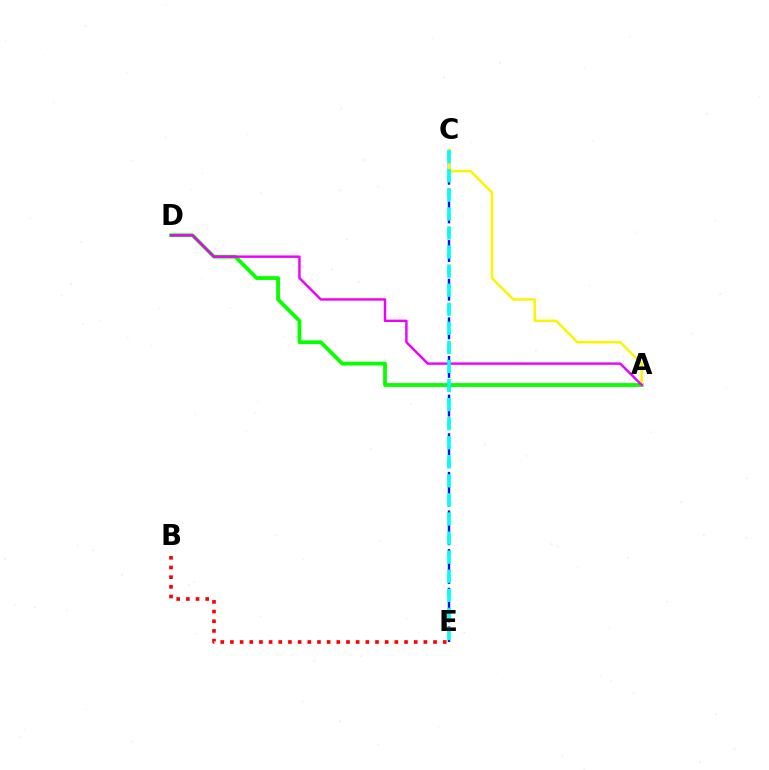{('A', 'D'): [{'color': '#08ff00', 'line_style': 'solid', 'thickness': 2.73}, {'color': '#ee00ff', 'line_style': 'solid', 'thickness': 1.75}], ('C', 'E'): [{'color': '#0010ff', 'line_style': 'dashed', 'thickness': 1.75}, {'color': '#00fff6', 'line_style': 'dashed', 'thickness': 2.59}], ('A', 'C'): [{'color': '#fcf500', 'line_style': 'solid', 'thickness': 1.82}], ('B', 'E'): [{'color': '#ff0000', 'line_style': 'dotted', 'thickness': 2.63}]}